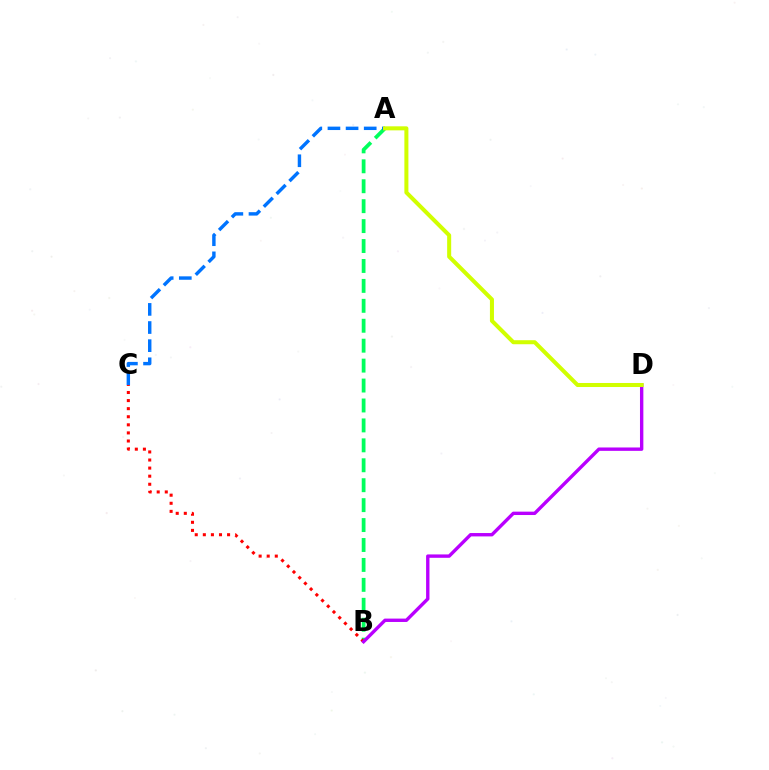{('A', 'B'): [{'color': '#00ff5c', 'line_style': 'dashed', 'thickness': 2.71}], ('B', 'C'): [{'color': '#ff0000', 'line_style': 'dotted', 'thickness': 2.2}], ('B', 'D'): [{'color': '#b900ff', 'line_style': 'solid', 'thickness': 2.43}], ('A', 'C'): [{'color': '#0074ff', 'line_style': 'dashed', 'thickness': 2.46}], ('A', 'D'): [{'color': '#d1ff00', 'line_style': 'solid', 'thickness': 2.9}]}